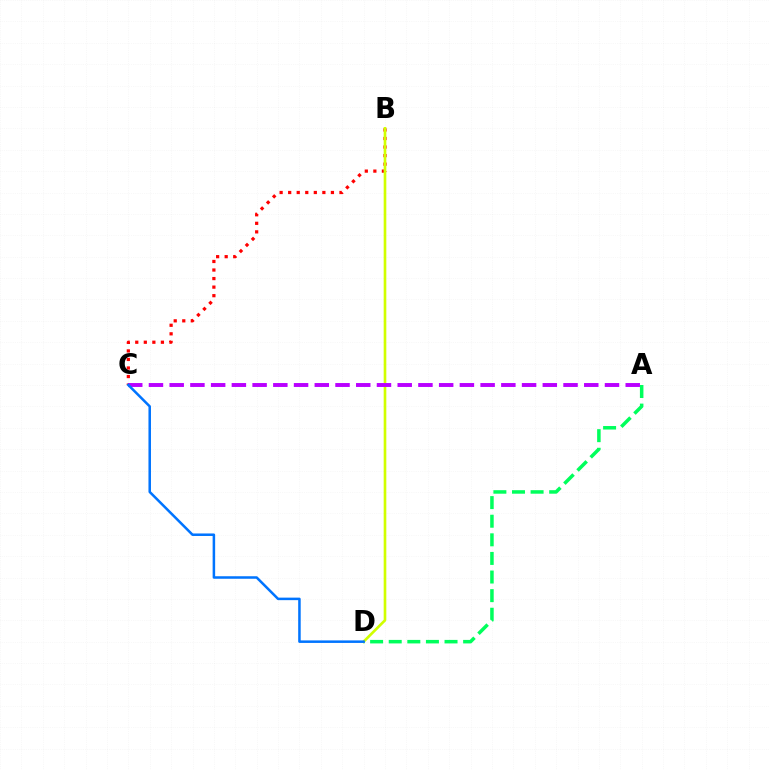{('B', 'C'): [{'color': '#ff0000', 'line_style': 'dotted', 'thickness': 2.32}], ('A', 'D'): [{'color': '#00ff5c', 'line_style': 'dashed', 'thickness': 2.53}], ('B', 'D'): [{'color': '#d1ff00', 'line_style': 'solid', 'thickness': 1.91}], ('A', 'C'): [{'color': '#b900ff', 'line_style': 'dashed', 'thickness': 2.82}], ('C', 'D'): [{'color': '#0074ff', 'line_style': 'solid', 'thickness': 1.81}]}